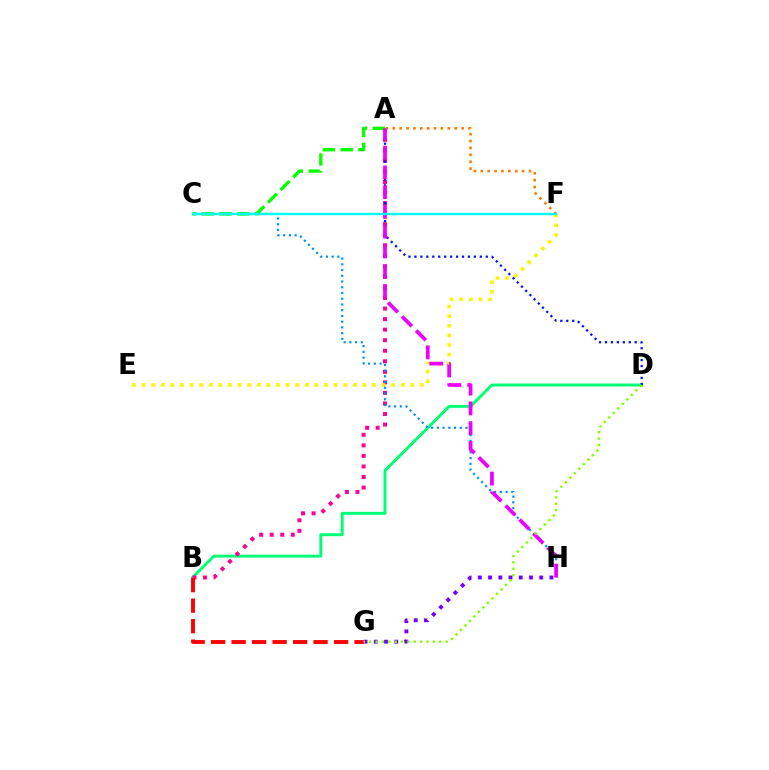{('B', 'D'): [{'color': '#00ff74', 'line_style': 'solid', 'thickness': 2.11}], ('A', 'B'): [{'color': '#ff0094', 'line_style': 'dotted', 'thickness': 2.87}], ('E', 'F'): [{'color': '#fcf500', 'line_style': 'dotted', 'thickness': 2.61}], ('A', 'D'): [{'color': '#0010ff', 'line_style': 'dotted', 'thickness': 1.62}], ('A', 'F'): [{'color': '#ff7c00', 'line_style': 'dotted', 'thickness': 1.87}], ('A', 'C'): [{'color': '#08ff00', 'line_style': 'dashed', 'thickness': 2.42}], ('G', 'H'): [{'color': '#7200ff', 'line_style': 'dotted', 'thickness': 2.78}], ('C', 'H'): [{'color': '#008cff', 'line_style': 'dotted', 'thickness': 1.56}], ('A', 'H'): [{'color': '#ee00ff', 'line_style': 'dashed', 'thickness': 2.69}], ('C', 'F'): [{'color': '#00fff6', 'line_style': 'solid', 'thickness': 1.72}], ('B', 'G'): [{'color': '#ff0000', 'line_style': 'dashed', 'thickness': 2.78}], ('D', 'G'): [{'color': '#84ff00', 'line_style': 'dotted', 'thickness': 1.73}]}